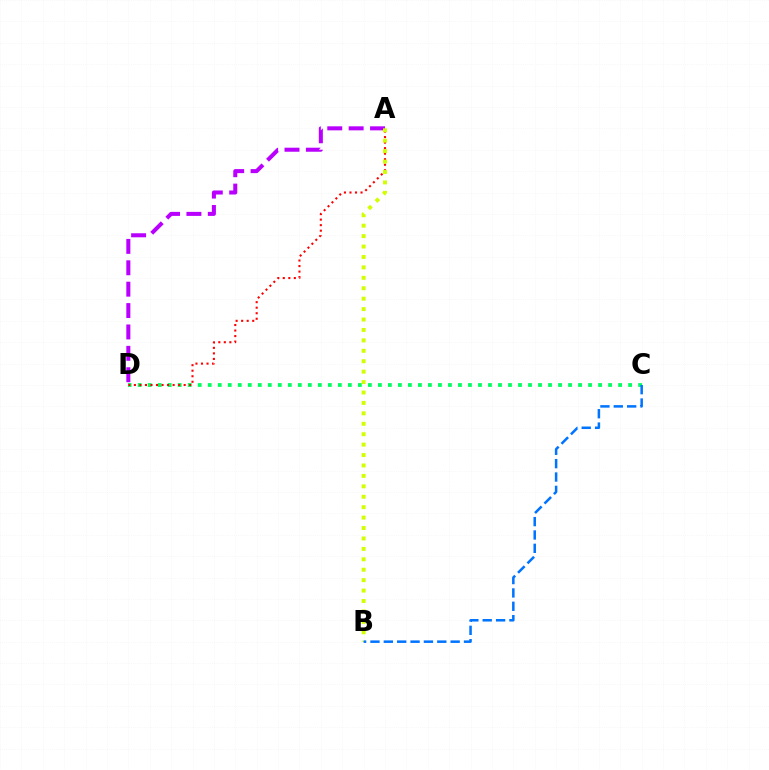{('C', 'D'): [{'color': '#00ff5c', 'line_style': 'dotted', 'thickness': 2.72}], ('A', 'D'): [{'color': '#ff0000', 'line_style': 'dotted', 'thickness': 1.5}, {'color': '#b900ff', 'line_style': 'dashed', 'thickness': 2.91}], ('A', 'B'): [{'color': '#d1ff00', 'line_style': 'dotted', 'thickness': 2.83}], ('B', 'C'): [{'color': '#0074ff', 'line_style': 'dashed', 'thickness': 1.82}]}